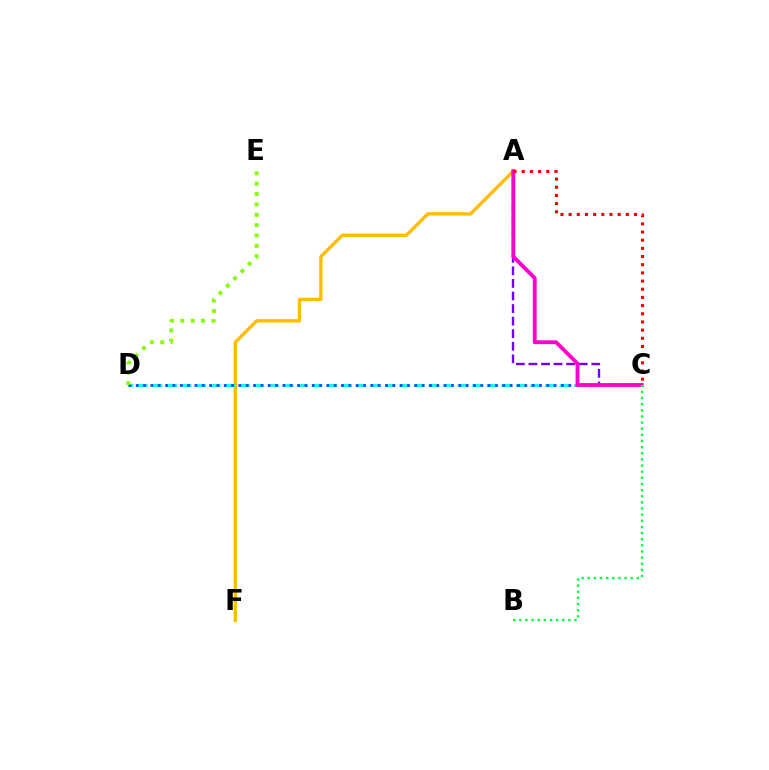{('A', 'F'): [{'color': '#ffbd00', 'line_style': 'solid', 'thickness': 2.42}], ('A', 'C'): [{'color': '#7200ff', 'line_style': 'dashed', 'thickness': 1.71}, {'color': '#ff00cf', 'line_style': 'solid', 'thickness': 2.75}, {'color': '#ff0000', 'line_style': 'dotted', 'thickness': 2.22}], ('C', 'D'): [{'color': '#00fff6', 'line_style': 'dashed', 'thickness': 1.98}, {'color': '#004bff', 'line_style': 'dotted', 'thickness': 1.99}], ('B', 'C'): [{'color': '#00ff39', 'line_style': 'dotted', 'thickness': 1.67}], ('D', 'E'): [{'color': '#84ff00', 'line_style': 'dotted', 'thickness': 2.82}]}